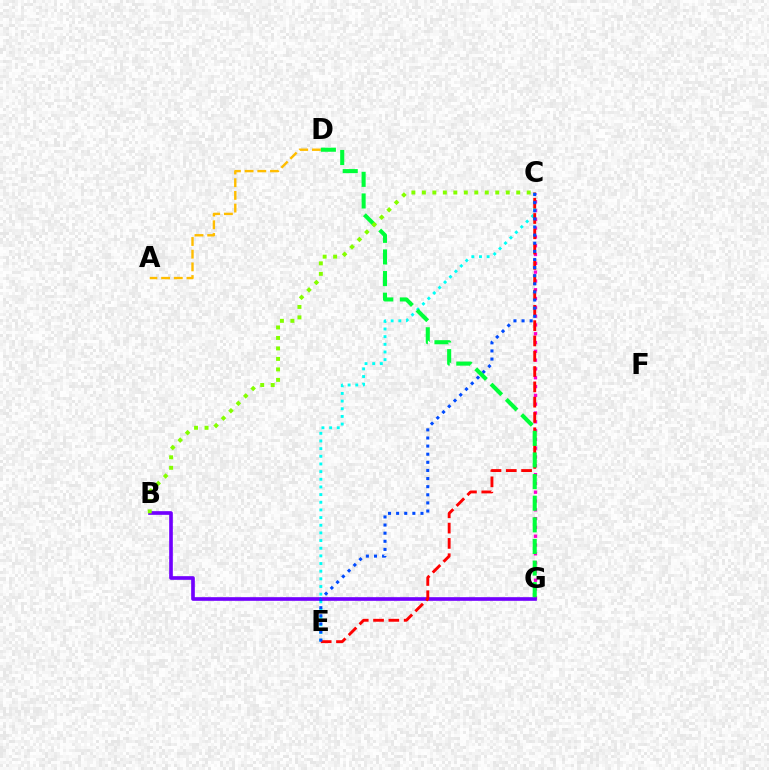{('C', 'G'): [{'color': '#ff00cf', 'line_style': 'dotted', 'thickness': 2.39}], ('C', 'E'): [{'color': '#00fff6', 'line_style': 'dotted', 'thickness': 2.08}, {'color': '#ff0000', 'line_style': 'dashed', 'thickness': 2.08}, {'color': '#004bff', 'line_style': 'dotted', 'thickness': 2.2}], ('A', 'D'): [{'color': '#ffbd00', 'line_style': 'dashed', 'thickness': 1.72}], ('B', 'G'): [{'color': '#7200ff', 'line_style': 'solid', 'thickness': 2.63}], ('D', 'G'): [{'color': '#00ff39', 'line_style': 'dashed', 'thickness': 2.94}], ('B', 'C'): [{'color': '#84ff00', 'line_style': 'dotted', 'thickness': 2.85}]}